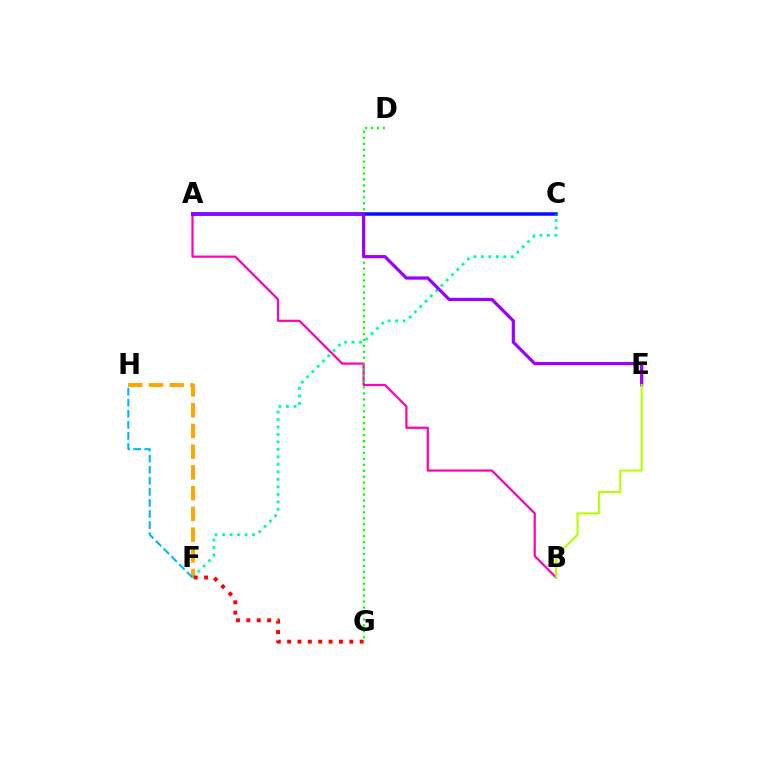{('F', 'H'): [{'color': '#ffa500', 'line_style': 'dashed', 'thickness': 2.82}, {'color': '#00b5ff', 'line_style': 'dashed', 'thickness': 1.5}], ('A', 'B'): [{'color': '#ff00bd', 'line_style': 'solid', 'thickness': 1.61}], ('D', 'G'): [{'color': '#08ff00', 'line_style': 'dotted', 'thickness': 1.62}], ('A', 'C'): [{'color': '#0010ff', 'line_style': 'solid', 'thickness': 2.53}], ('C', 'F'): [{'color': '#00ff9d', 'line_style': 'dotted', 'thickness': 2.03}], ('F', 'G'): [{'color': '#ff0000', 'line_style': 'dotted', 'thickness': 2.82}], ('A', 'E'): [{'color': '#9b00ff', 'line_style': 'solid', 'thickness': 2.31}], ('B', 'E'): [{'color': '#b3ff00', 'line_style': 'solid', 'thickness': 1.5}]}